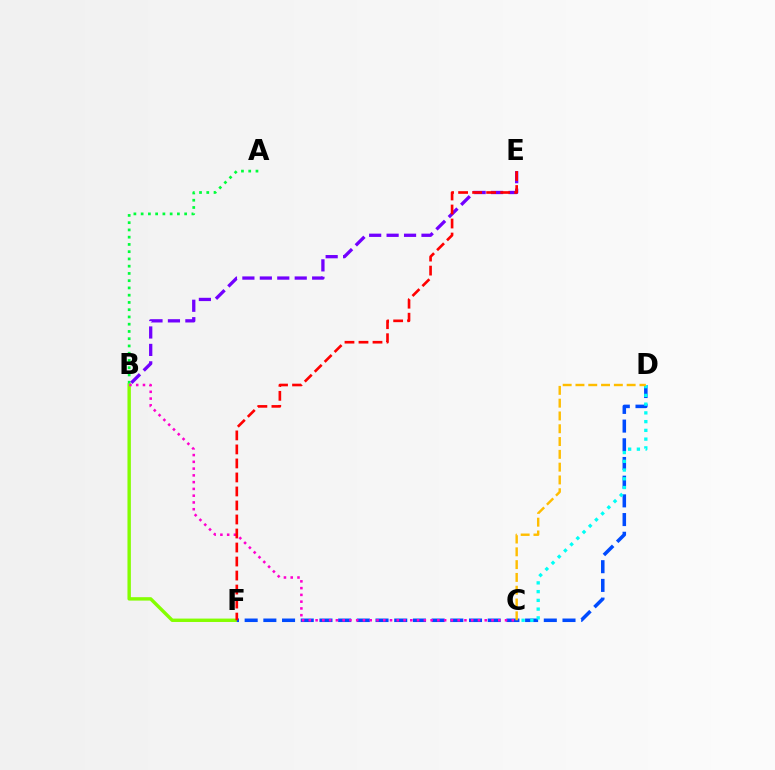{('B', 'F'): [{'color': '#84ff00', 'line_style': 'solid', 'thickness': 2.45}], ('D', 'F'): [{'color': '#004bff', 'line_style': 'dashed', 'thickness': 2.54}], ('C', 'D'): [{'color': '#00fff6', 'line_style': 'dotted', 'thickness': 2.38}, {'color': '#ffbd00', 'line_style': 'dashed', 'thickness': 1.74}], ('A', 'B'): [{'color': '#00ff39', 'line_style': 'dotted', 'thickness': 1.97}], ('B', 'C'): [{'color': '#ff00cf', 'line_style': 'dotted', 'thickness': 1.84}], ('B', 'E'): [{'color': '#7200ff', 'line_style': 'dashed', 'thickness': 2.37}], ('E', 'F'): [{'color': '#ff0000', 'line_style': 'dashed', 'thickness': 1.9}]}